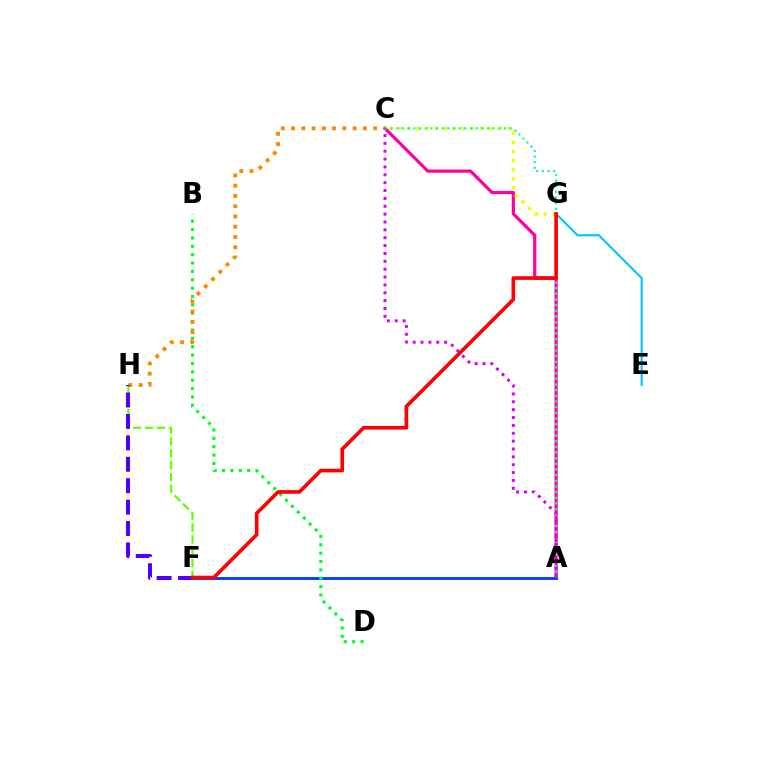{('A', 'C'): [{'color': '#ff00a0', 'line_style': 'solid', 'thickness': 2.3}, {'color': '#00ffaf', 'line_style': 'dotted', 'thickness': 1.54}, {'color': '#d600ff', 'line_style': 'dotted', 'thickness': 2.14}], ('A', 'F'): [{'color': '#003fff', 'line_style': 'solid', 'thickness': 2.07}], ('C', 'G'): [{'color': '#eeff00', 'line_style': 'dotted', 'thickness': 2.47}], ('F', 'H'): [{'color': '#66ff00', 'line_style': 'dashed', 'thickness': 1.61}, {'color': '#4f00ff', 'line_style': 'dashed', 'thickness': 2.91}], ('B', 'D'): [{'color': '#00ff27', 'line_style': 'dotted', 'thickness': 2.27}], ('C', 'H'): [{'color': '#ff8800', 'line_style': 'dotted', 'thickness': 2.79}], ('E', 'G'): [{'color': '#00c7ff', 'line_style': 'solid', 'thickness': 1.55}], ('F', 'G'): [{'color': '#ff0000', 'line_style': 'solid', 'thickness': 2.6}]}